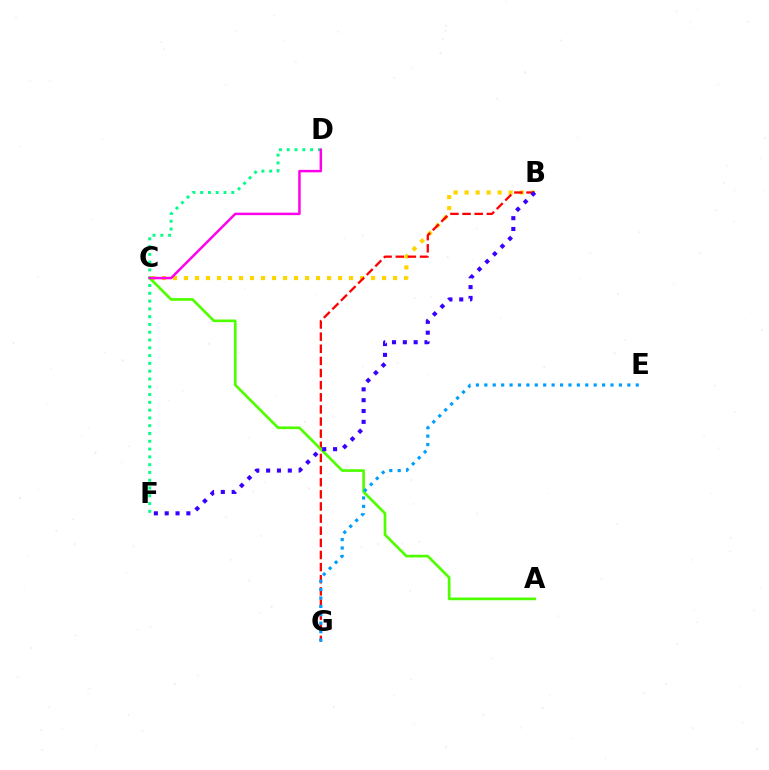{('D', 'F'): [{'color': '#00ff86', 'line_style': 'dotted', 'thickness': 2.12}], ('B', 'C'): [{'color': '#ffd500', 'line_style': 'dotted', 'thickness': 2.99}], ('B', 'G'): [{'color': '#ff0000', 'line_style': 'dashed', 'thickness': 1.65}], ('A', 'C'): [{'color': '#4fff00', 'line_style': 'solid', 'thickness': 1.93}], ('E', 'G'): [{'color': '#009eff', 'line_style': 'dotted', 'thickness': 2.29}], ('C', 'D'): [{'color': '#ff00ed', 'line_style': 'solid', 'thickness': 1.78}], ('B', 'F'): [{'color': '#3700ff', 'line_style': 'dotted', 'thickness': 2.94}]}